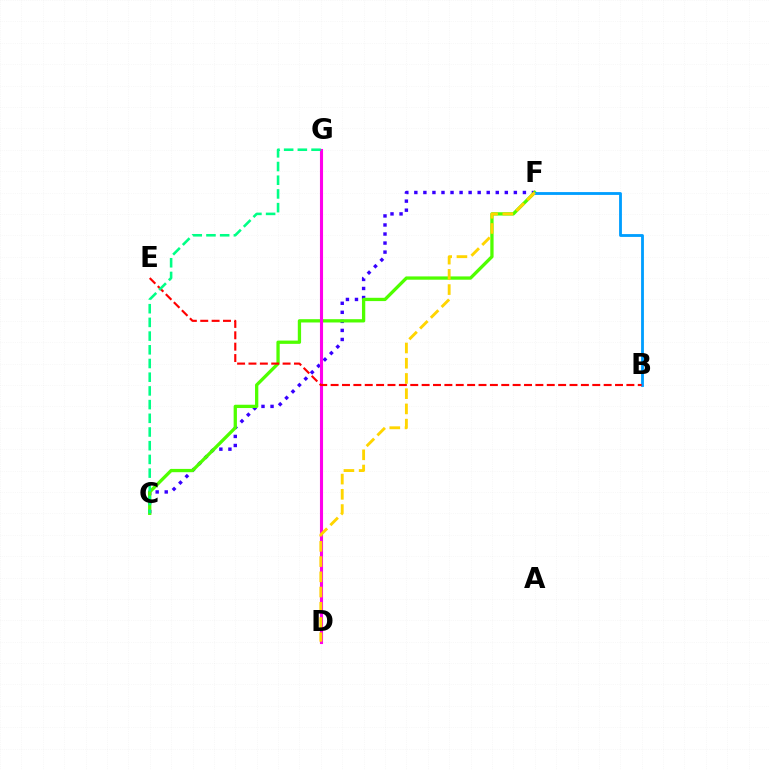{('C', 'F'): [{'color': '#3700ff', 'line_style': 'dotted', 'thickness': 2.46}, {'color': '#4fff00', 'line_style': 'solid', 'thickness': 2.37}], ('D', 'G'): [{'color': '#ff00ed', 'line_style': 'solid', 'thickness': 2.23}], ('B', 'F'): [{'color': '#009eff', 'line_style': 'solid', 'thickness': 2.04}], ('D', 'F'): [{'color': '#ffd500', 'line_style': 'dashed', 'thickness': 2.07}], ('B', 'E'): [{'color': '#ff0000', 'line_style': 'dashed', 'thickness': 1.55}], ('C', 'G'): [{'color': '#00ff86', 'line_style': 'dashed', 'thickness': 1.86}]}